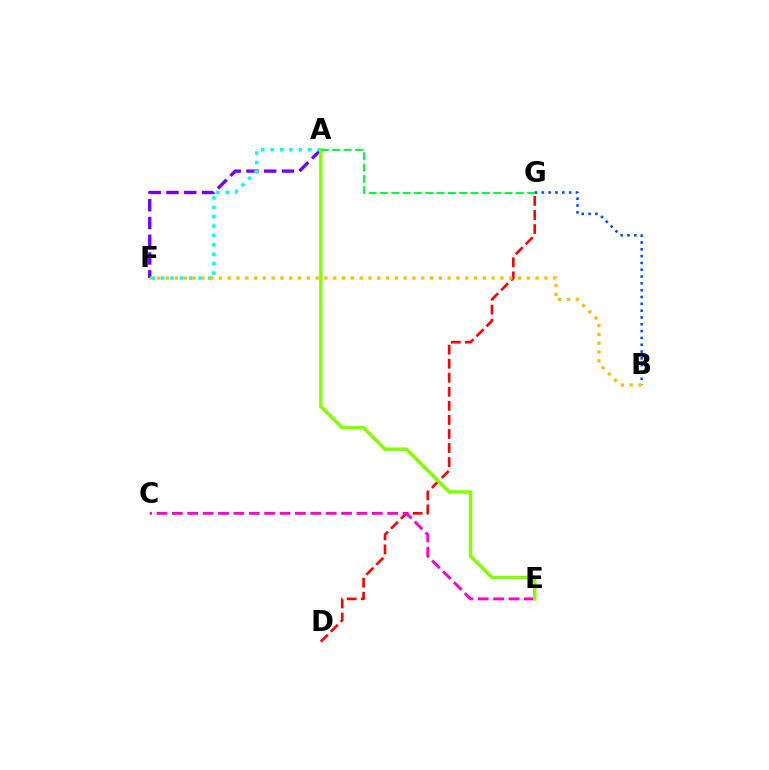{('D', 'G'): [{'color': '#ff0000', 'line_style': 'dashed', 'thickness': 1.91}], ('B', 'G'): [{'color': '#004bff', 'line_style': 'dotted', 'thickness': 1.85}], ('A', 'F'): [{'color': '#7200ff', 'line_style': 'dashed', 'thickness': 2.41}, {'color': '#00fff6', 'line_style': 'dotted', 'thickness': 2.55}], ('C', 'E'): [{'color': '#ff00cf', 'line_style': 'dashed', 'thickness': 2.09}], ('B', 'F'): [{'color': '#ffbd00', 'line_style': 'dotted', 'thickness': 2.39}], ('A', 'E'): [{'color': '#84ff00', 'line_style': 'solid', 'thickness': 2.51}], ('A', 'G'): [{'color': '#00ff39', 'line_style': 'dashed', 'thickness': 1.54}]}